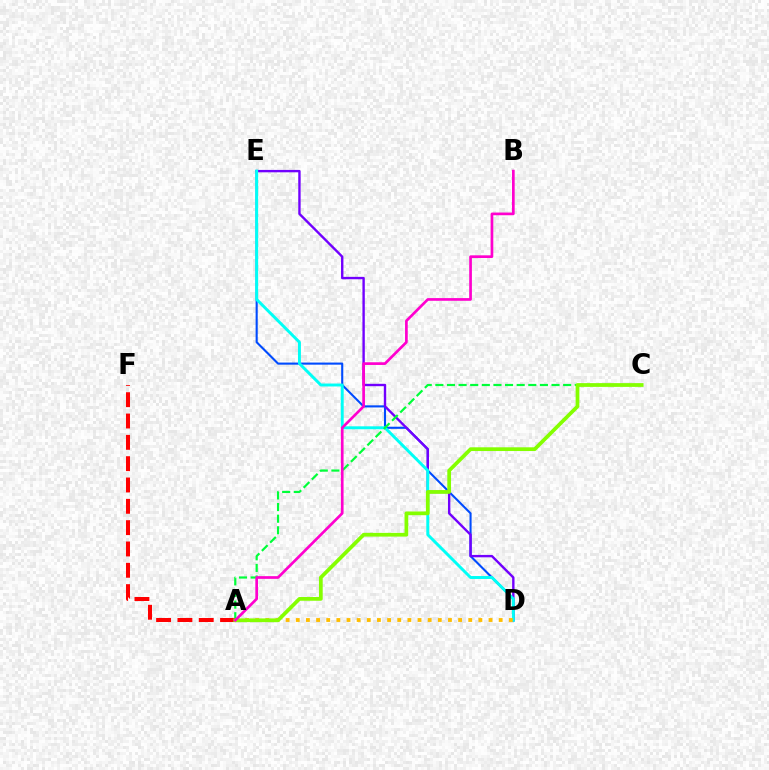{('D', 'E'): [{'color': '#004bff', 'line_style': 'solid', 'thickness': 1.51}, {'color': '#7200ff', 'line_style': 'solid', 'thickness': 1.72}, {'color': '#00fff6', 'line_style': 'solid', 'thickness': 2.11}], ('A', 'D'): [{'color': '#ffbd00', 'line_style': 'dotted', 'thickness': 2.76}], ('A', 'C'): [{'color': '#00ff39', 'line_style': 'dashed', 'thickness': 1.58}, {'color': '#84ff00', 'line_style': 'solid', 'thickness': 2.69}], ('A', 'F'): [{'color': '#ff0000', 'line_style': 'dashed', 'thickness': 2.9}], ('A', 'B'): [{'color': '#ff00cf', 'line_style': 'solid', 'thickness': 1.94}]}